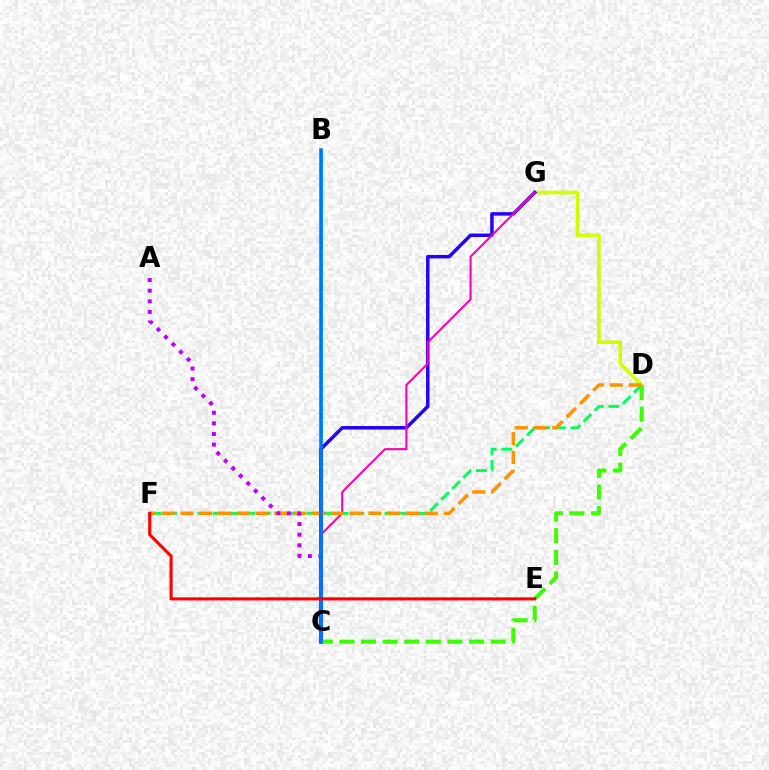{('D', 'G'): [{'color': '#d1ff00', 'line_style': 'solid', 'thickness': 2.64}], ('D', 'F'): [{'color': '#00ff5c', 'line_style': 'dashed', 'thickness': 2.12}, {'color': '#ff9400', 'line_style': 'dashed', 'thickness': 2.55}], ('B', 'C'): [{'color': '#00fff6', 'line_style': 'solid', 'thickness': 2.38}, {'color': '#0074ff', 'line_style': 'solid', 'thickness': 2.52}], ('C', 'G'): [{'color': '#2500ff', 'line_style': 'solid', 'thickness': 2.51}, {'color': '#ff00ac', 'line_style': 'solid', 'thickness': 1.51}], ('C', 'D'): [{'color': '#3dff00', 'line_style': 'dashed', 'thickness': 2.94}], ('A', 'C'): [{'color': '#b900ff', 'line_style': 'dotted', 'thickness': 2.88}], ('E', 'F'): [{'color': '#ff0000', 'line_style': 'solid', 'thickness': 2.23}]}